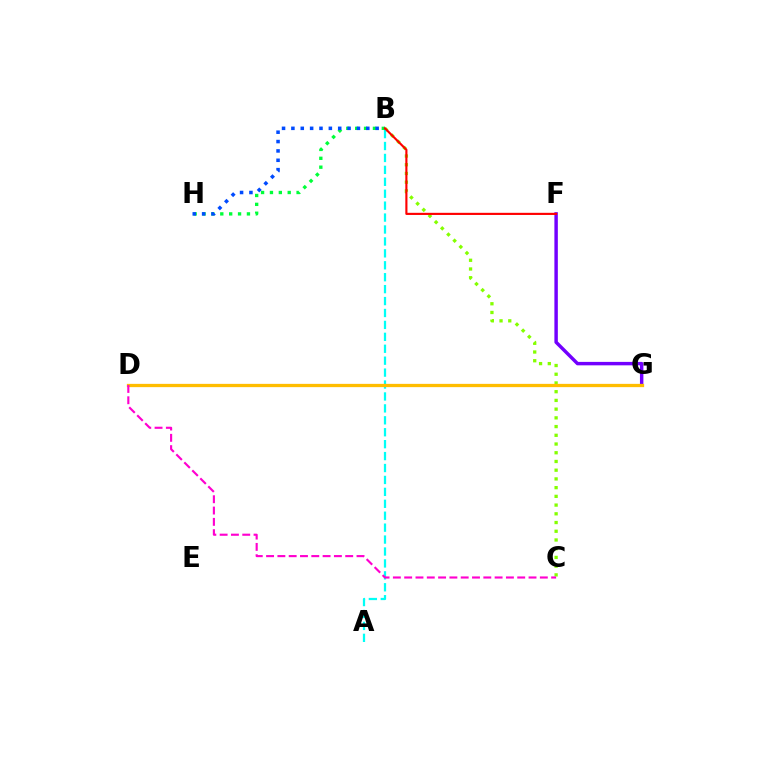{('B', 'C'): [{'color': '#84ff00', 'line_style': 'dotted', 'thickness': 2.37}], ('F', 'G'): [{'color': '#7200ff', 'line_style': 'solid', 'thickness': 2.48}], ('A', 'B'): [{'color': '#00fff6', 'line_style': 'dashed', 'thickness': 1.62}], ('B', 'H'): [{'color': '#00ff39', 'line_style': 'dotted', 'thickness': 2.41}, {'color': '#004bff', 'line_style': 'dotted', 'thickness': 2.54}], ('D', 'G'): [{'color': '#ffbd00', 'line_style': 'solid', 'thickness': 2.36}], ('B', 'F'): [{'color': '#ff0000', 'line_style': 'solid', 'thickness': 1.54}], ('C', 'D'): [{'color': '#ff00cf', 'line_style': 'dashed', 'thickness': 1.54}]}